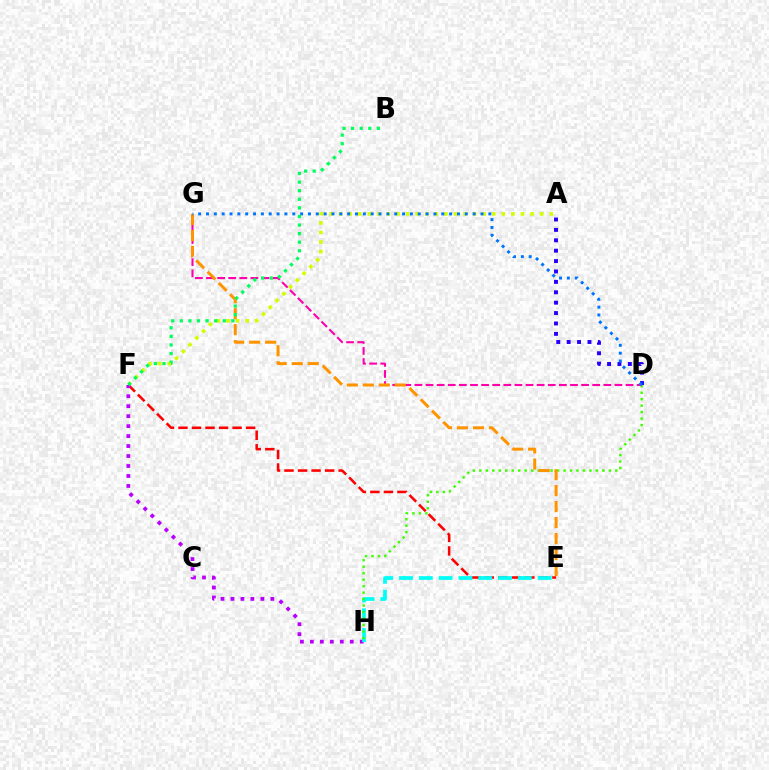{('A', 'D'): [{'color': '#2500ff', 'line_style': 'dotted', 'thickness': 2.83}], ('A', 'F'): [{'color': '#d1ff00', 'line_style': 'dotted', 'thickness': 2.6}], ('E', 'F'): [{'color': '#ff0000', 'line_style': 'dashed', 'thickness': 1.84}], ('F', 'H'): [{'color': '#b900ff', 'line_style': 'dotted', 'thickness': 2.71}], ('E', 'H'): [{'color': '#00fff6', 'line_style': 'dashed', 'thickness': 2.69}], ('D', 'H'): [{'color': '#3dff00', 'line_style': 'dotted', 'thickness': 1.76}], ('D', 'G'): [{'color': '#ff00ac', 'line_style': 'dashed', 'thickness': 1.51}, {'color': '#0074ff', 'line_style': 'dotted', 'thickness': 2.13}], ('E', 'G'): [{'color': '#ff9400', 'line_style': 'dashed', 'thickness': 2.17}], ('B', 'F'): [{'color': '#00ff5c', 'line_style': 'dotted', 'thickness': 2.33}]}